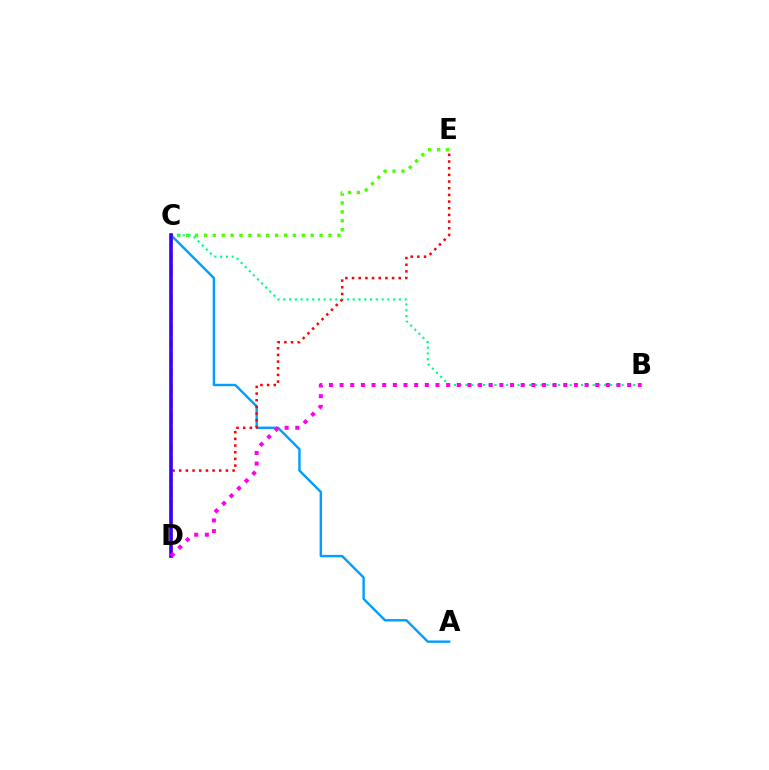{('C', 'E'): [{'color': '#4fff00', 'line_style': 'dotted', 'thickness': 2.42}], ('A', 'C'): [{'color': '#009eff', 'line_style': 'solid', 'thickness': 1.73}], ('B', 'C'): [{'color': '#00ff86', 'line_style': 'dotted', 'thickness': 1.57}], ('D', 'E'): [{'color': '#ff0000', 'line_style': 'dotted', 'thickness': 1.81}], ('C', 'D'): [{'color': '#ffd500', 'line_style': 'dashed', 'thickness': 2.01}, {'color': '#3700ff', 'line_style': 'solid', 'thickness': 2.61}], ('B', 'D'): [{'color': '#ff00ed', 'line_style': 'dotted', 'thickness': 2.89}]}